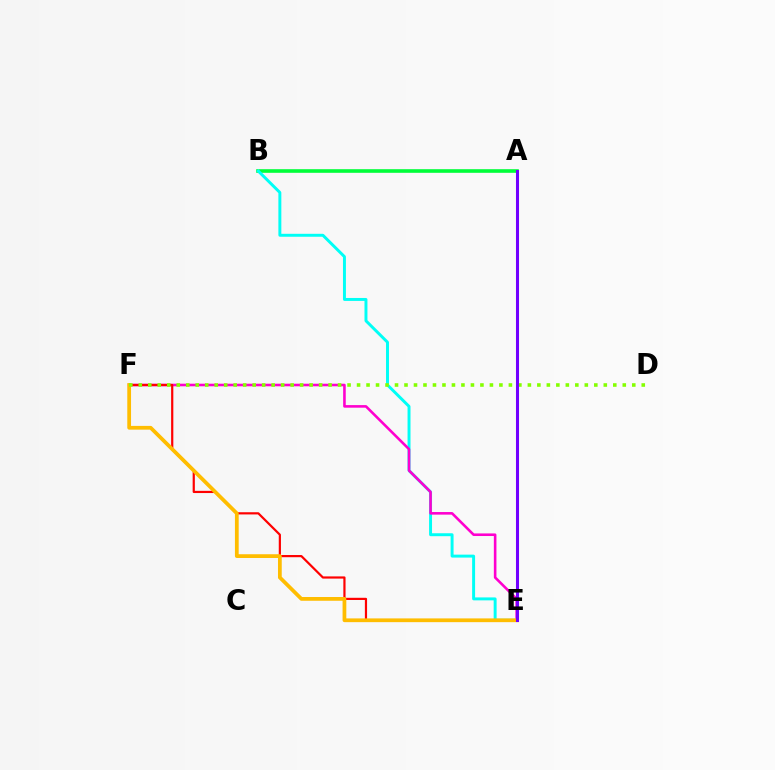{('A', 'B'): [{'color': '#00ff39', 'line_style': 'solid', 'thickness': 2.61}], ('B', 'E'): [{'color': '#00fff6', 'line_style': 'solid', 'thickness': 2.12}], ('E', 'F'): [{'color': '#ff00cf', 'line_style': 'solid', 'thickness': 1.87}, {'color': '#ff0000', 'line_style': 'solid', 'thickness': 1.58}, {'color': '#ffbd00', 'line_style': 'solid', 'thickness': 2.7}], ('A', 'E'): [{'color': '#004bff', 'line_style': 'dashed', 'thickness': 1.94}, {'color': '#7200ff', 'line_style': 'solid', 'thickness': 2.19}], ('D', 'F'): [{'color': '#84ff00', 'line_style': 'dotted', 'thickness': 2.58}]}